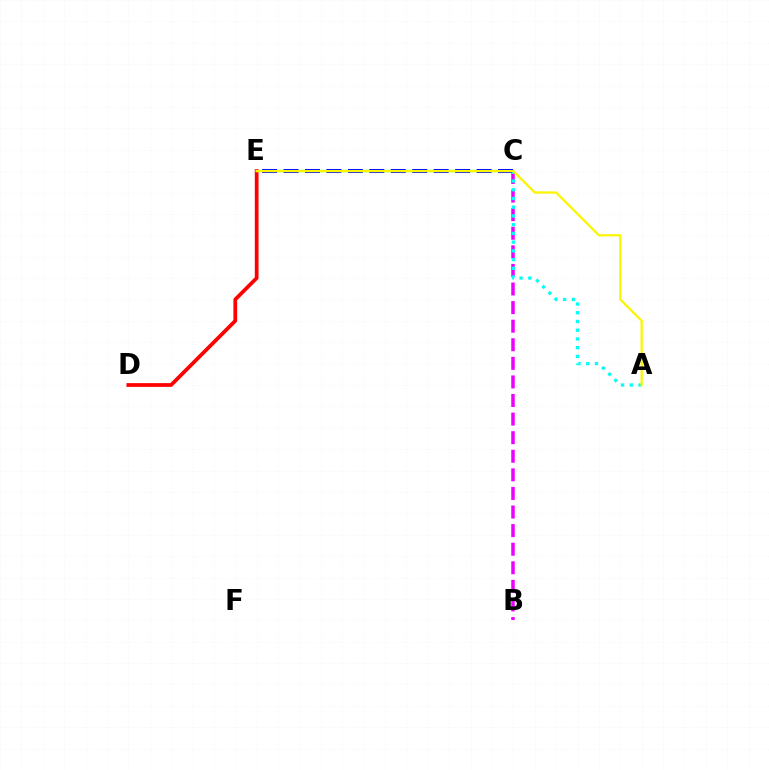{('C', 'E'): [{'color': '#08ff00', 'line_style': 'solid', 'thickness': 1.6}, {'color': '#0010ff', 'line_style': 'dashed', 'thickness': 2.91}], ('B', 'C'): [{'color': '#ee00ff', 'line_style': 'dashed', 'thickness': 2.52}], ('A', 'C'): [{'color': '#00fff6', 'line_style': 'dotted', 'thickness': 2.37}], ('D', 'E'): [{'color': '#ff0000', 'line_style': 'solid', 'thickness': 2.7}], ('A', 'E'): [{'color': '#fcf500', 'line_style': 'solid', 'thickness': 1.63}]}